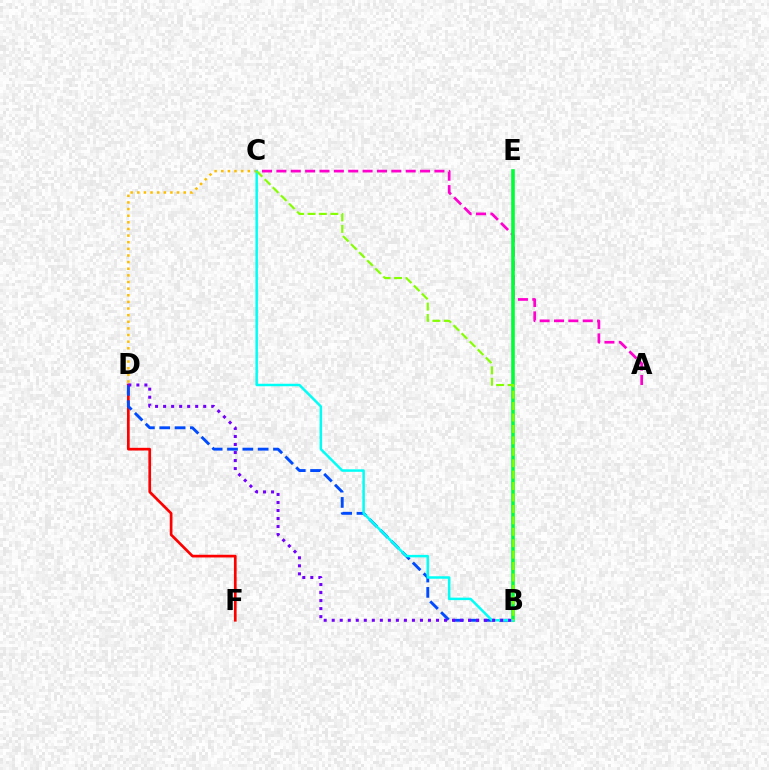{('D', 'F'): [{'color': '#ff0000', 'line_style': 'solid', 'thickness': 1.94}], ('B', 'D'): [{'color': '#004bff', 'line_style': 'dashed', 'thickness': 2.08}, {'color': '#7200ff', 'line_style': 'dotted', 'thickness': 2.18}], ('A', 'C'): [{'color': '#ff00cf', 'line_style': 'dashed', 'thickness': 1.95}], ('C', 'D'): [{'color': '#ffbd00', 'line_style': 'dotted', 'thickness': 1.8}], ('B', 'E'): [{'color': '#00ff39', 'line_style': 'solid', 'thickness': 2.61}], ('B', 'C'): [{'color': '#00fff6', 'line_style': 'solid', 'thickness': 1.79}, {'color': '#84ff00', 'line_style': 'dashed', 'thickness': 1.55}]}